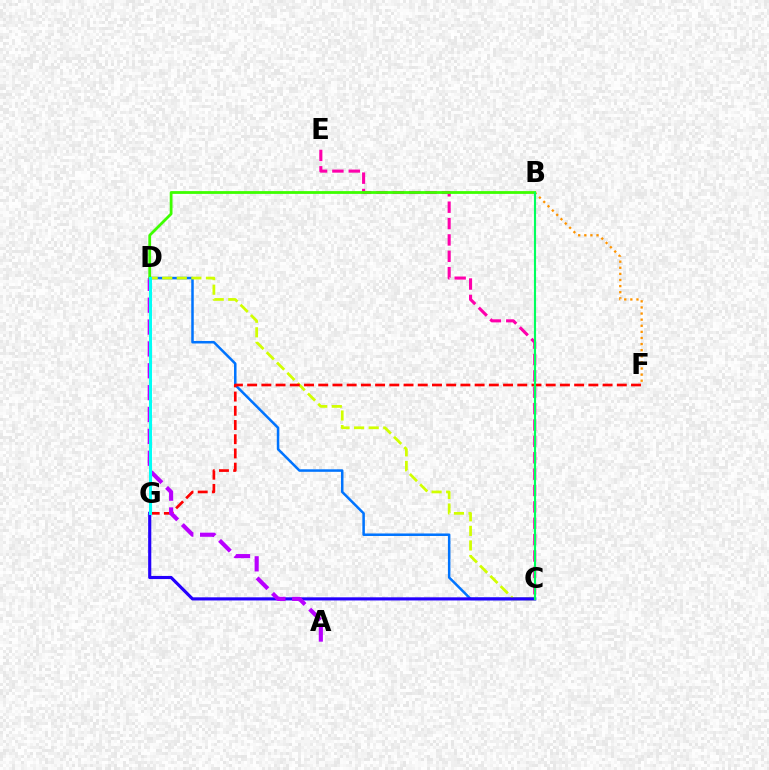{('C', 'D'): [{'color': '#0074ff', 'line_style': 'solid', 'thickness': 1.81}, {'color': '#d1ff00', 'line_style': 'dashed', 'thickness': 1.98}], ('C', 'G'): [{'color': '#2500ff', 'line_style': 'solid', 'thickness': 2.26}], ('B', 'F'): [{'color': '#ff9400', 'line_style': 'dotted', 'thickness': 1.66}], ('F', 'G'): [{'color': '#ff0000', 'line_style': 'dashed', 'thickness': 1.93}], ('A', 'D'): [{'color': '#b900ff', 'line_style': 'dashed', 'thickness': 2.97}], ('C', 'E'): [{'color': '#ff00ac', 'line_style': 'dashed', 'thickness': 2.22}], ('B', 'D'): [{'color': '#3dff00', 'line_style': 'solid', 'thickness': 2.01}], ('D', 'G'): [{'color': '#00fff6', 'line_style': 'solid', 'thickness': 2.18}], ('B', 'C'): [{'color': '#00ff5c', 'line_style': 'solid', 'thickness': 1.54}]}